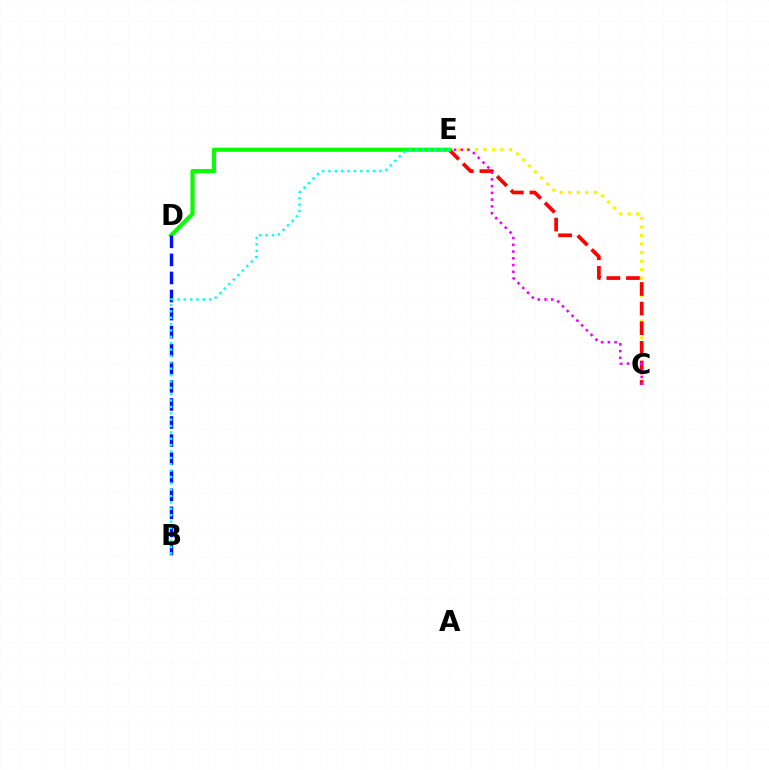{('C', 'E'): [{'color': '#fcf500', 'line_style': 'dotted', 'thickness': 2.32}, {'color': '#ff0000', 'line_style': 'dashed', 'thickness': 2.67}, {'color': '#ee00ff', 'line_style': 'dotted', 'thickness': 1.84}], ('D', 'E'): [{'color': '#08ff00', 'line_style': 'solid', 'thickness': 2.98}], ('B', 'D'): [{'color': '#0010ff', 'line_style': 'dashed', 'thickness': 2.45}], ('B', 'E'): [{'color': '#00fff6', 'line_style': 'dotted', 'thickness': 1.73}]}